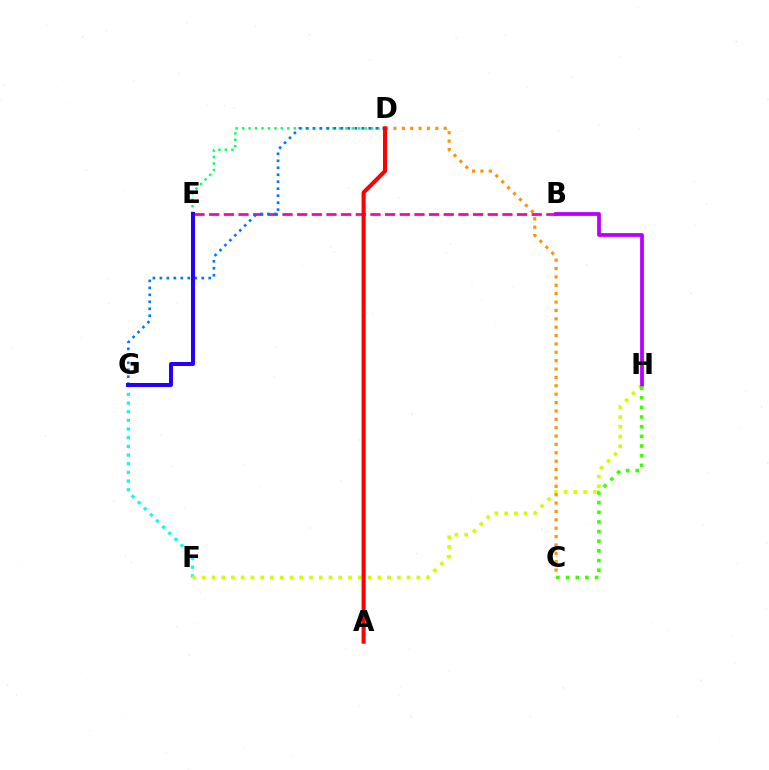{('F', 'G'): [{'color': '#00fff6', 'line_style': 'dotted', 'thickness': 2.36}], ('F', 'H'): [{'color': '#d1ff00', 'line_style': 'dotted', 'thickness': 2.65}], ('D', 'E'): [{'color': '#00ff5c', 'line_style': 'dotted', 'thickness': 1.75}], ('B', 'E'): [{'color': '#ff00ac', 'line_style': 'dashed', 'thickness': 1.99}], ('B', 'H'): [{'color': '#b900ff', 'line_style': 'solid', 'thickness': 2.71}], ('C', 'H'): [{'color': '#3dff00', 'line_style': 'dotted', 'thickness': 2.62}], ('D', 'G'): [{'color': '#0074ff', 'line_style': 'dotted', 'thickness': 1.9}], ('C', 'D'): [{'color': '#ff9400', 'line_style': 'dotted', 'thickness': 2.28}], ('E', 'G'): [{'color': '#2500ff', 'line_style': 'solid', 'thickness': 2.88}], ('A', 'D'): [{'color': '#ff0000', 'line_style': 'solid', 'thickness': 2.92}]}